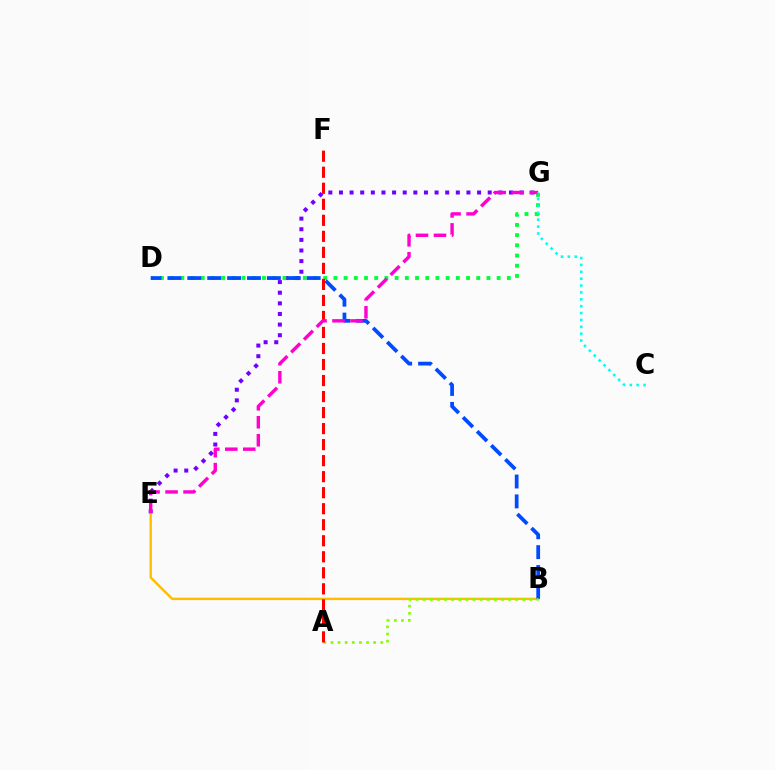{('E', 'G'): [{'color': '#7200ff', 'line_style': 'dotted', 'thickness': 2.89}, {'color': '#ff00cf', 'line_style': 'dashed', 'thickness': 2.44}], ('B', 'E'): [{'color': '#ffbd00', 'line_style': 'solid', 'thickness': 1.72}], ('D', 'G'): [{'color': '#00ff39', 'line_style': 'dotted', 'thickness': 2.77}], ('B', 'D'): [{'color': '#004bff', 'line_style': 'dashed', 'thickness': 2.7}], ('A', 'B'): [{'color': '#84ff00', 'line_style': 'dotted', 'thickness': 1.93}], ('A', 'F'): [{'color': '#ff0000', 'line_style': 'dashed', 'thickness': 2.18}], ('C', 'G'): [{'color': '#00fff6', 'line_style': 'dotted', 'thickness': 1.87}]}